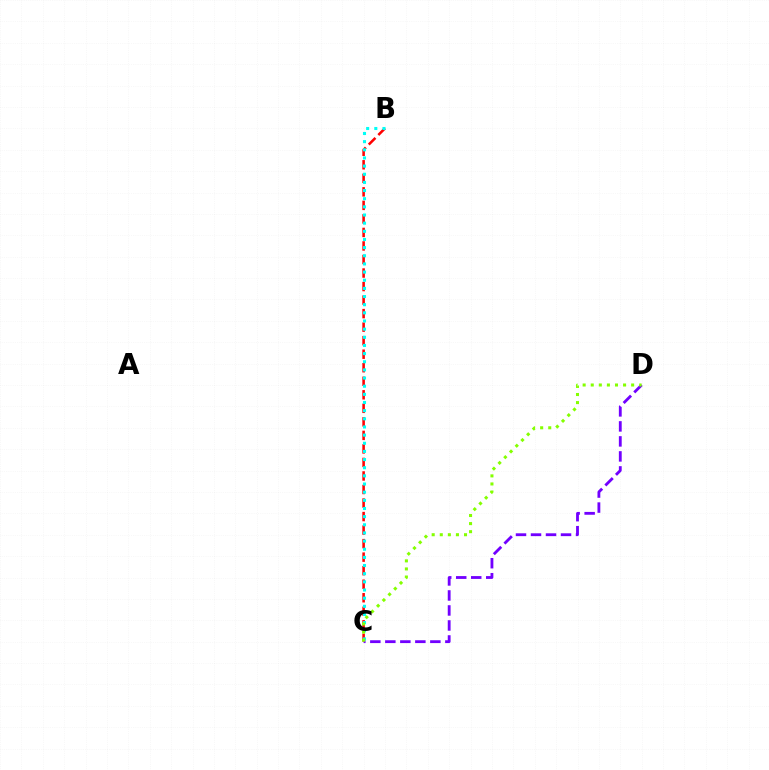{('B', 'C'): [{'color': '#ff0000', 'line_style': 'dashed', 'thickness': 1.84}, {'color': '#00fff6', 'line_style': 'dotted', 'thickness': 2.21}], ('C', 'D'): [{'color': '#7200ff', 'line_style': 'dashed', 'thickness': 2.04}, {'color': '#84ff00', 'line_style': 'dotted', 'thickness': 2.2}]}